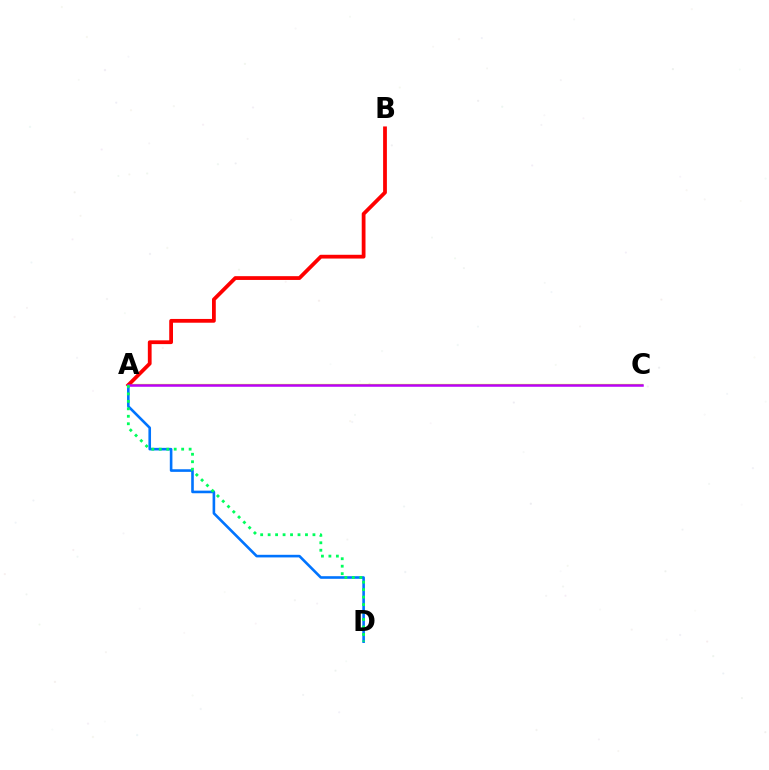{('A', 'D'): [{'color': '#0074ff', 'line_style': 'solid', 'thickness': 1.88}, {'color': '#00ff5c', 'line_style': 'dotted', 'thickness': 2.03}], ('A', 'C'): [{'color': '#d1ff00', 'line_style': 'solid', 'thickness': 1.63}, {'color': '#b900ff', 'line_style': 'solid', 'thickness': 1.81}], ('A', 'B'): [{'color': '#ff0000', 'line_style': 'solid', 'thickness': 2.72}]}